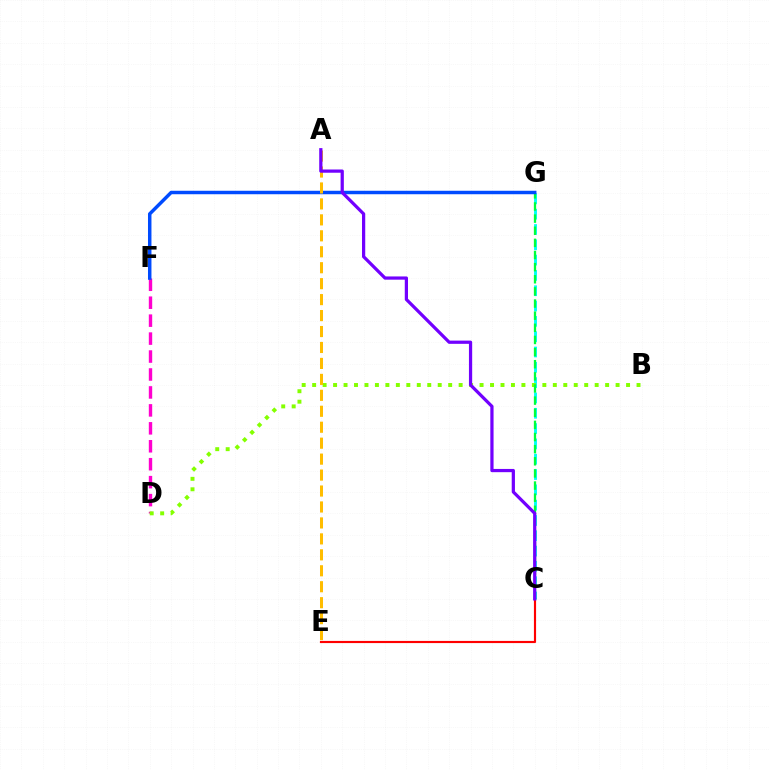{('C', 'G'): [{'color': '#00fff6', 'line_style': 'dashed', 'thickness': 2.08}, {'color': '#00ff39', 'line_style': 'dashed', 'thickness': 1.65}], ('D', 'F'): [{'color': '#ff00cf', 'line_style': 'dashed', 'thickness': 2.44}], ('B', 'D'): [{'color': '#84ff00', 'line_style': 'dotted', 'thickness': 2.84}], ('F', 'G'): [{'color': '#004bff', 'line_style': 'solid', 'thickness': 2.5}], ('C', 'E'): [{'color': '#ff0000', 'line_style': 'solid', 'thickness': 1.55}], ('A', 'E'): [{'color': '#ffbd00', 'line_style': 'dashed', 'thickness': 2.17}], ('A', 'C'): [{'color': '#7200ff', 'line_style': 'solid', 'thickness': 2.33}]}